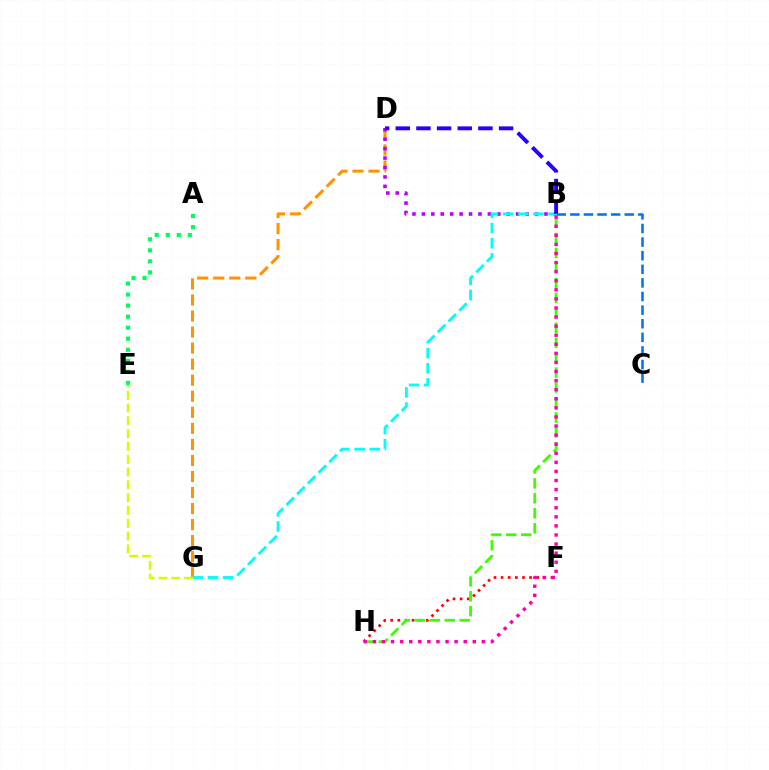{('F', 'H'): [{'color': '#ff0000', 'line_style': 'dotted', 'thickness': 1.93}], ('A', 'E'): [{'color': '#00ff5c', 'line_style': 'dotted', 'thickness': 3.0}], ('D', 'G'): [{'color': '#ff9400', 'line_style': 'dashed', 'thickness': 2.18}], ('B', 'D'): [{'color': '#b900ff', 'line_style': 'dotted', 'thickness': 2.56}, {'color': '#2500ff', 'line_style': 'dashed', 'thickness': 2.81}], ('B', 'H'): [{'color': '#3dff00', 'line_style': 'dashed', 'thickness': 2.03}, {'color': '#ff00ac', 'line_style': 'dotted', 'thickness': 2.47}], ('B', 'G'): [{'color': '#00fff6', 'line_style': 'dashed', 'thickness': 2.06}], ('E', 'G'): [{'color': '#d1ff00', 'line_style': 'dashed', 'thickness': 1.74}], ('B', 'C'): [{'color': '#0074ff', 'line_style': 'dashed', 'thickness': 1.85}]}